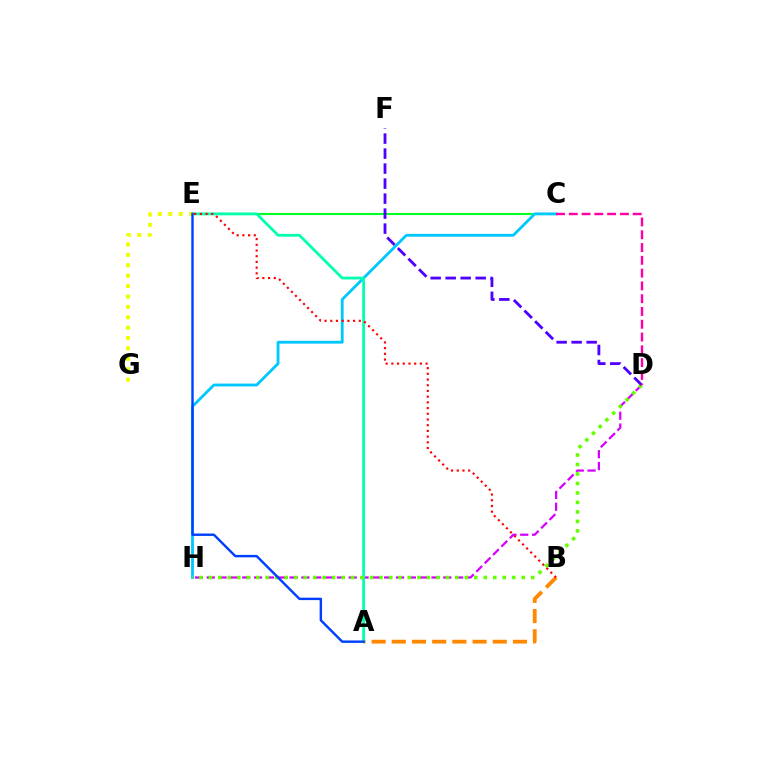{('A', 'B'): [{'color': '#ff8800', 'line_style': 'dashed', 'thickness': 2.74}], ('D', 'H'): [{'color': '#d600ff', 'line_style': 'dashed', 'thickness': 1.61}, {'color': '#66ff00', 'line_style': 'dotted', 'thickness': 2.58}], ('C', 'E'): [{'color': '#00ff27', 'line_style': 'solid', 'thickness': 1.51}], ('C', 'H'): [{'color': '#00c7ff', 'line_style': 'solid', 'thickness': 2.03}], ('A', 'E'): [{'color': '#00ffaf', 'line_style': 'solid', 'thickness': 1.99}, {'color': '#003fff', 'line_style': 'solid', 'thickness': 1.74}], ('E', 'G'): [{'color': '#eeff00', 'line_style': 'dotted', 'thickness': 2.82}], ('D', 'F'): [{'color': '#4f00ff', 'line_style': 'dashed', 'thickness': 2.04}], ('B', 'E'): [{'color': '#ff0000', 'line_style': 'dotted', 'thickness': 1.55}], ('C', 'D'): [{'color': '#ff00a0', 'line_style': 'dashed', 'thickness': 1.74}]}